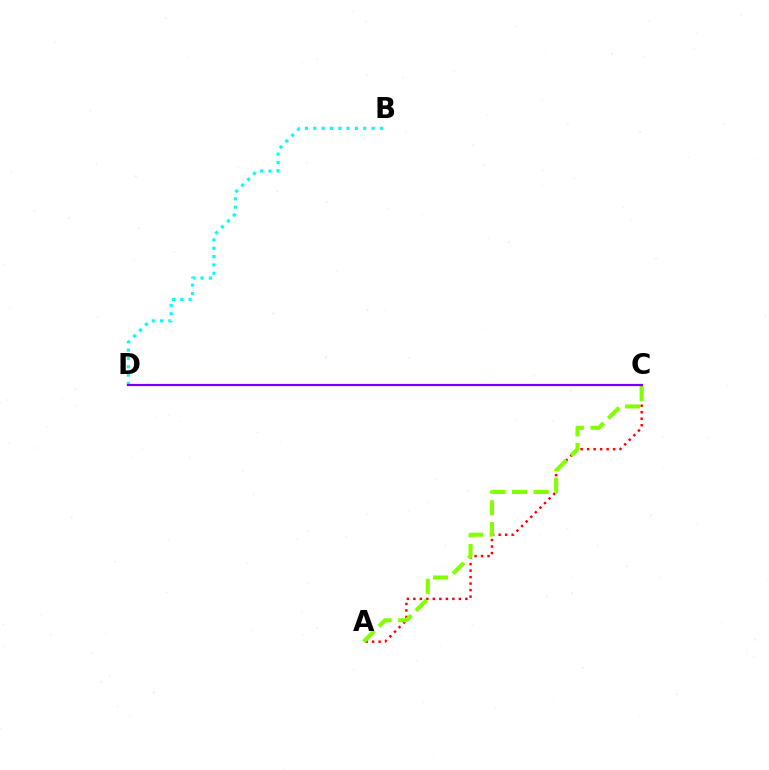{('A', 'C'): [{'color': '#ff0000', 'line_style': 'dotted', 'thickness': 1.77}, {'color': '#84ff00', 'line_style': 'dashed', 'thickness': 2.95}], ('B', 'D'): [{'color': '#00fff6', 'line_style': 'dotted', 'thickness': 2.26}], ('C', 'D'): [{'color': '#7200ff', 'line_style': 'solid', 'thickness': 1.59}]}